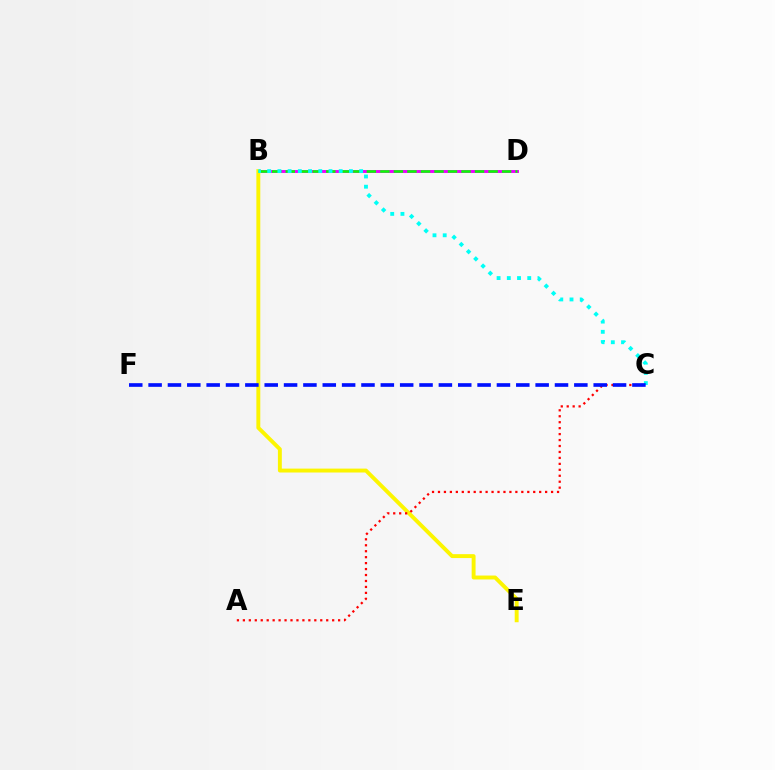{('B', 'D'): [{'color': '#ee00ff', 'line_style': 'solid', 'thickness': 2.11}, {'color': '#08ff00', 'line_style': 'dashed', 'thickness': 1.84}], ('B', 'E'): [{'color': '#fcf500', 'line_style': 'solid', 'thickness': 2.82}], ('A', 'C'): [{'color': '#ff0000', 'line_style': 'dotted', 'thickness': 1.62}], ('B', 'C'): [{'color': '#00fff6', 'line_style': 'dotted', 'thickness': 2.78}], ('C', 'F'): [{'color': '#0010ff', 'line_style': 'dashed', 'thickness': 2.63}]}